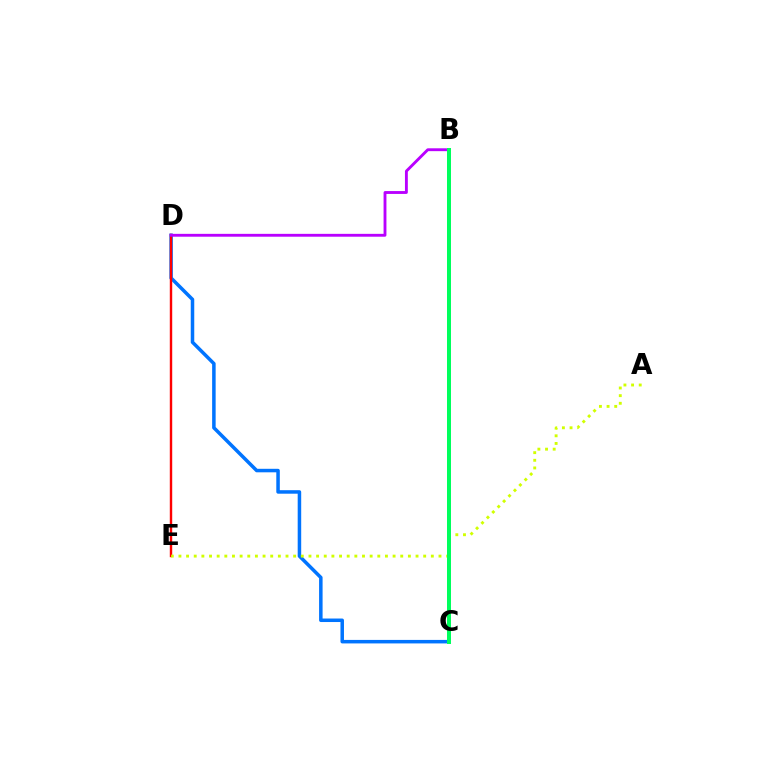{('C', 'D'): [{'color': '#0074ff', 'line_style': 'solid', 'thickness': 2.53}], ('D', 'E'): [{'color': '#ff0000', 'line_style': 'solid', 'thickness': 1.74}], ('B', 'D'): [{'color': '#b900ff', 'line_style': 'solid', 'thickness': 2.06}], ('A', 'E'): [{'color': '#d1ff00', 'line_style': 'dotted', 'thickness': 2.08}], ('B', 'C'): [{'color': '#00ff5c', 'line_style': 'solid', 'thickness': 2.88}]}